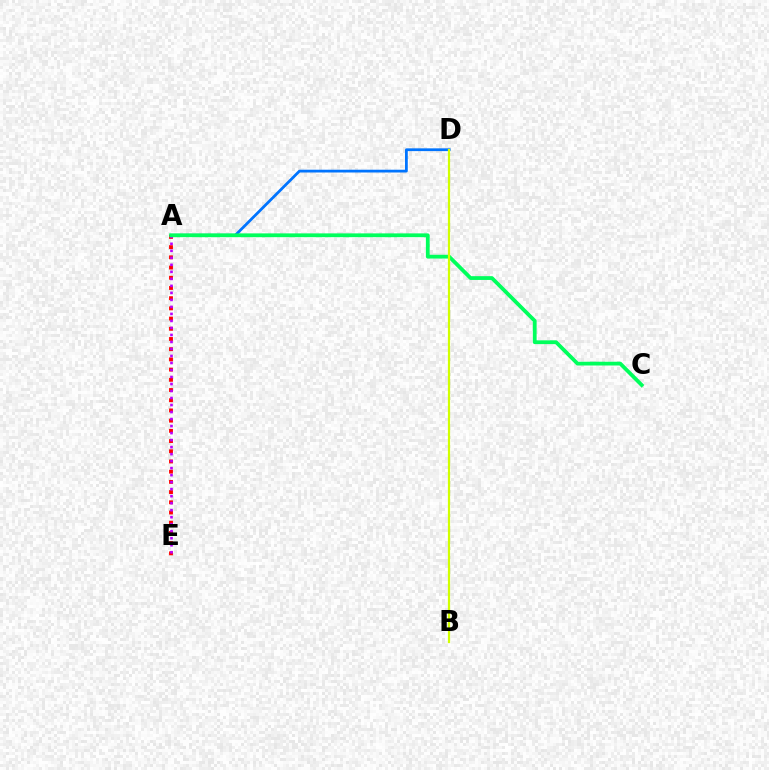{('A', 'D'): [{'color': '#0074ff', 'line_style': 'solid', 'thickness': 1.99}], ('A', 'E'): [{'color': '#ff0000', 'line_style': 'dotted', 'thickness': 2.77}, {'color': '#b900ff', 'line_style': 'dotted', 'thickness': 1.9}], ('A', 'C'): [{'color': '#00ff5c', 'line_style': 'solid', 'thickness': 2.73}], ('B', 'D'): [{'color': '#d1ff00', 'line_style': 'solid', 'thickness': 1.59}]}